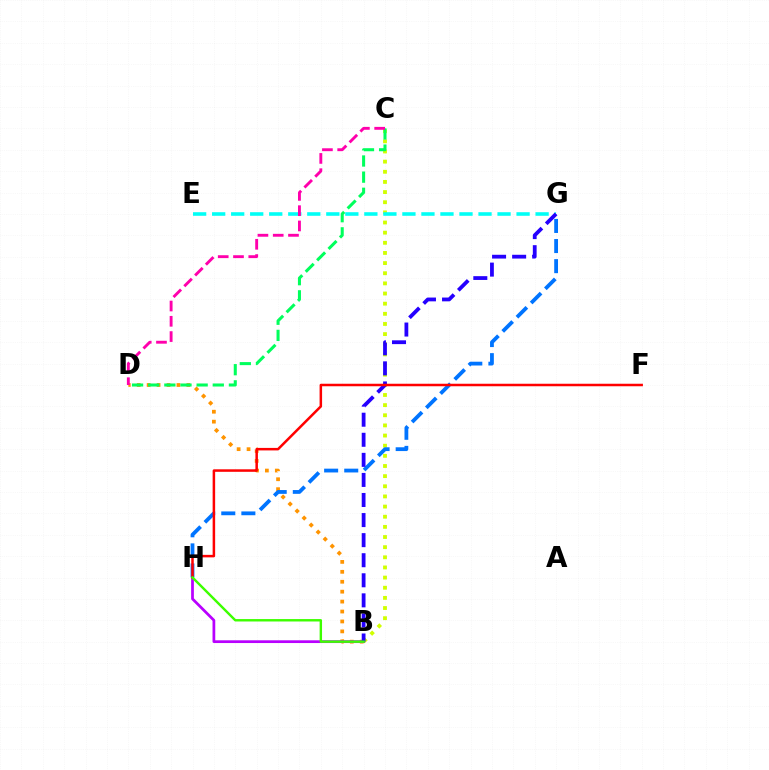{('B', 'D'): [{'color': '#ff9400', 'line_style': 'dotted', 'thickness': 2.7}], ('B', 'C'): [{'color': '#d1ff00', 'line_style': 'dotted', 'thickness': 2.76}], ('B', 'H'): [{'color': '#b900ff', 'line_style': 'solid', 'thickness': 1.97}, {'color': '#3dff00', 'line_style': 'solid', 'thickness': 1.74}], ('G', 'H'): [{'color': '#0074ff', 'line_style': 'dashed', 'thickness': 2.73}], ('E', 'G'): [{'color': '#00fff6', 'line_style': 'dashed', 'thickness': 2.58}], ('C', 'D'): [{'color': '#00ff5c', 'line_style': 'dashed', 'thickness': 2.19}, {'color': '#ff00ac', 'line_style': 'dashed', 'thickness': 2.08}], ('B', 'G'): [{'color': '#2500ff', 'line_style': 'dashed', 'thickness': 2.73}], ('F', 'H'): [{'color': '#ff0000', 'line_style': 'solid', 'thickness': 1.81}]}